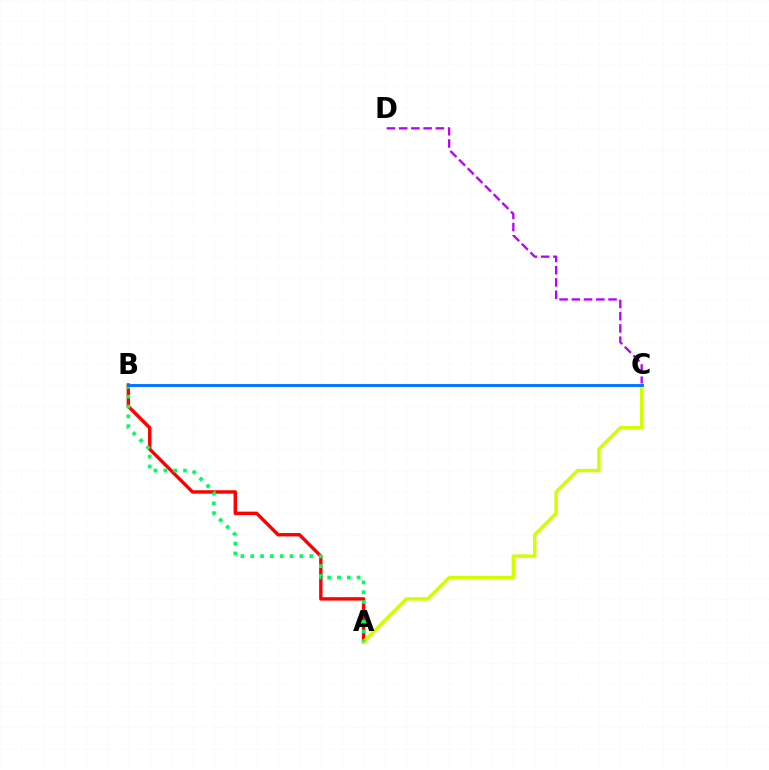{('A', 'B'): [{'color': '#ff0000', 'line_style': 'solid', 'thickness': 2.45}, {'color': '#00ff5c', 'line_style': 'dotted', 'thickness': 2.67}], ('C', 'D'): [{'color': '#b900ff', 'line_style': 'dashed', 'thickness': 1.66}], ('A', 'C'): [{'color': '#d1ff00', 'line_style': 'solid', 'thickness': 2.46}], ('B', 'C'): [{'color': '#0074ff', 'line_style': 'solid', 'thickness': 2.08}]}